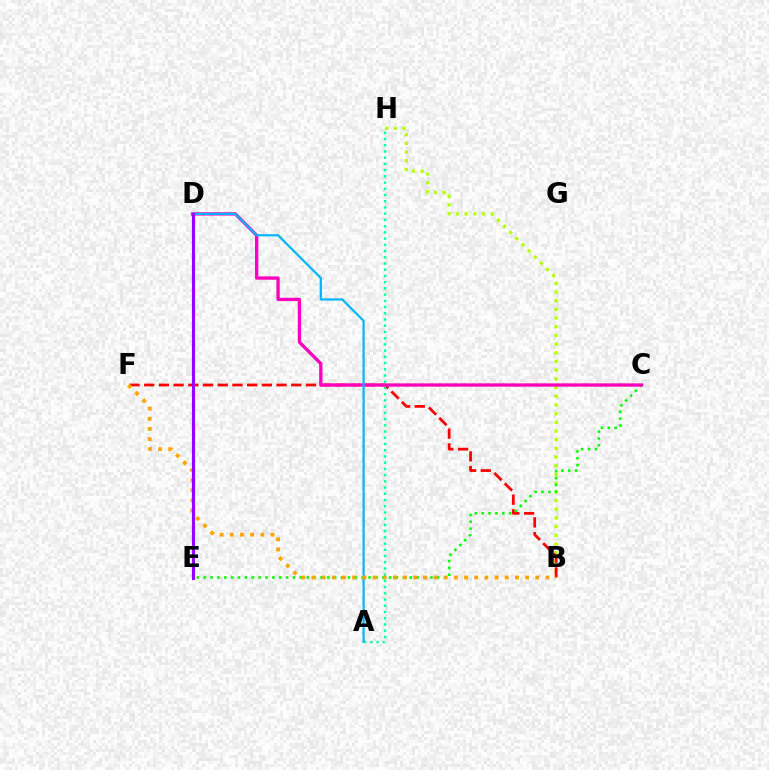{('B', 'H'): [{'color': '#b3ff00', 'line_style': 'dotted', 'thickness': 2.36}], ('B', 'F'): [{'color': '#ff0000', 'line_style': 'dashed', 'thickness': 2.0}, {'color': '#ffa500', 'line_style': 'dotted', 'thickness': 2.76}], ('C', 'E'): [{'color': '#08ff00', 'line_style': 'dotted', 'thickness': 1.87}], ('A', 'H'): [{'color': '#00ff9d', 'line_style': 'dotted', 'thickness': 1.69}], ('C', 'D'): [{'color': '#ff00bd', 'line_style': 'solid', 'thickness': 2.39}], ('D', 'E'): [{'color': '#0010ff', 'line_style': 'dashed', 'thickness': 1.53}, {'color': '#9b00ff', 'line_style': 'solid', 'thickness': 2.21}], ('A', 'D'): [{'color': '#00b5ff', 'line_style': 'solid', 'thickness': 1.6}]}